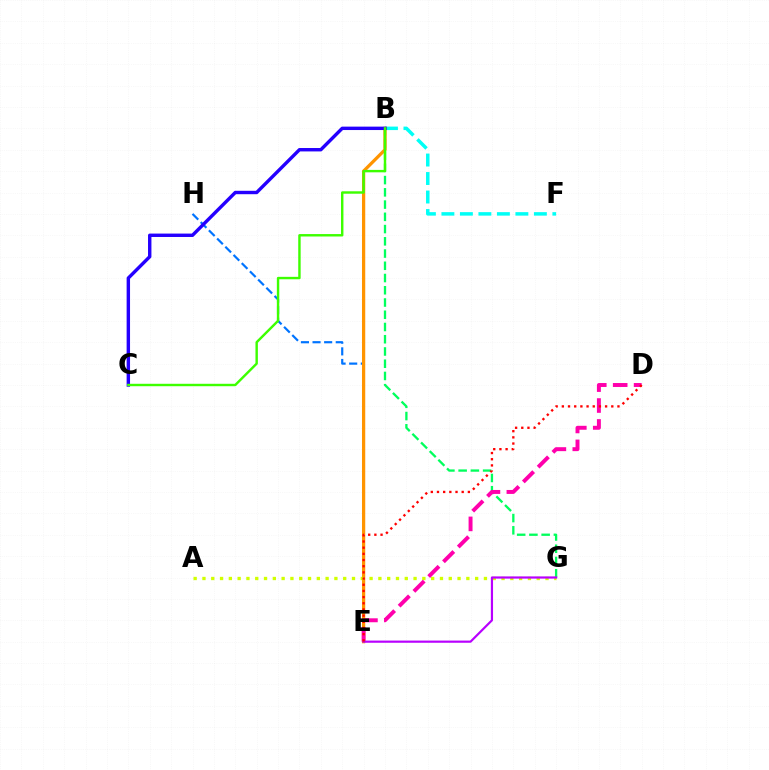{('E', 'H'): [{'color': '#0074ff', 'line_style': 'dashed', 'thickness': 1.58}], ('B', 'F'): [{'color': '#00fff6', 'line_style': 'dashed', 'thickness': 2.51}], ('B', 'G'): [{'color': '#00ff5c', 'line_style': 'dashed', 'thickness': 1.66}], ('B', 'E'): [{'color': '#ff9400', 'line_style': 'solid', 'thickness': 2.34}], ('B', 'C'): [{'color': '#2500ff', 'line_style': 'solid', 'thickness': 2.45}, {'color': '#3dff00', 'line_style': 'solid', 'thickness': 1.74}], ('A', 'G'): [{'color': '#d1ff00', 'line_style': 'dotted', 'thickness': 2.39}], ('D', 'E'): [{'color': '#ff00ac', 'line_style': 'dashed', 'thickness': 2.84}, {'color': '#ff0000', 'line_style': 'dotted', 'thickness': 1.68}], ('E', 'G'): [{'color': '#b900ff', 'line_style': 'solid', 'thickness': 1.57}]}